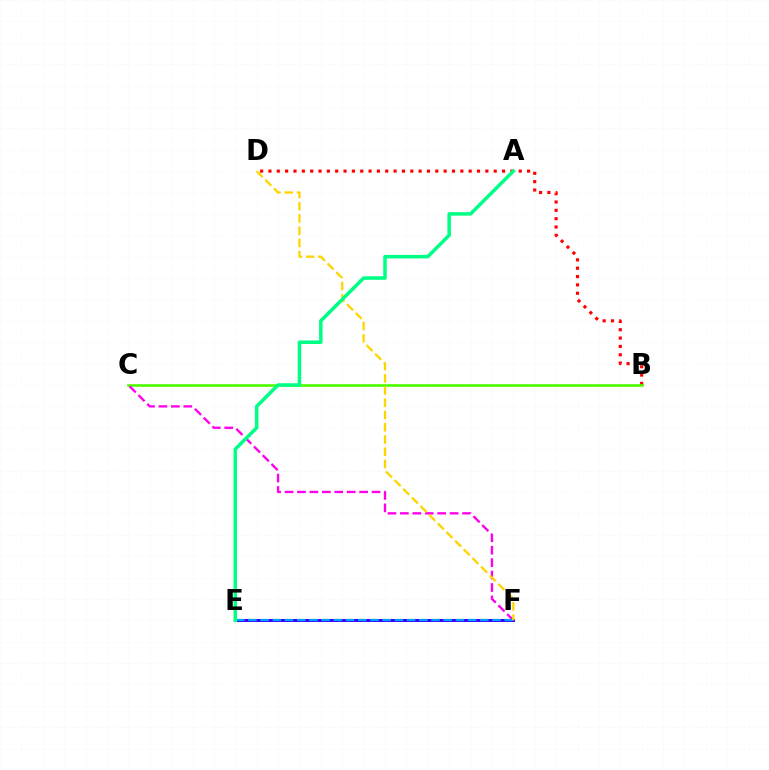{('B', 'D'): [{'color': '#ff0000', 'line_style': 'dotted', 'thickness': 2.27}], ('B', 'C'): [{'color': '#4fff00', 'line_style': 'solid', 'thickness': 1.91}], ('C', 'F'): [{'color': '#ff00ed', 'line_style': 'dashed', 'thickness': 1.69}], ('E', 'F'): [{'color': '#3700ff', 'line_style': 'solid', 'thickness': 2.14}, {'color': '#009eff', 'line_style': 'dashed', 'thickness': 1.66}], ('D', 'F'): [{'color': '#ffd500', 'line_style': 'dashed', 'thickness': 1.66}], ('A', 'E'): [{'color': '#00ff86', 'line_style': 'solid', 'thickness': 2.54}]}